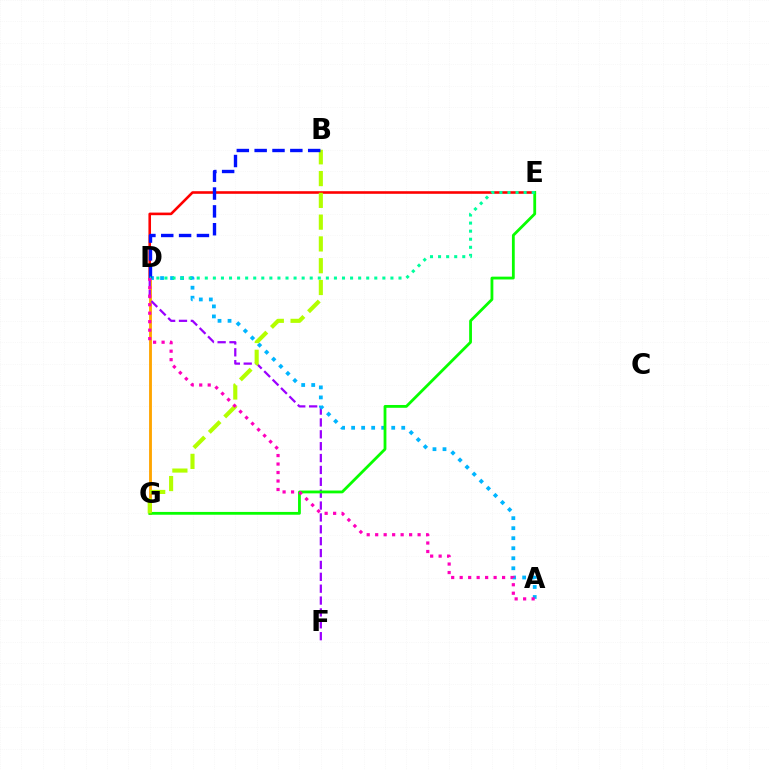{('D', 'E'): [{'color': '#ff0000', 'line_style': 'solid', 'thickness': 1.87}, {'color': '#00ff9d', 'line_style': 'dotted', 'thickness': 2.19}], ('D', 'G'): [{'color': '#ffa500', 'line_style': 'solid', 'thickness': 2.05}], ('D', 'F'): [{'color': '#9b00ff', 'line_style': 'dashed', 'thickness': 1.61}], ('A', 'D'): [{'color': '#00b5ff', 'line_style': 'dotted', 'thickness': 2.72}, {'color': '#ff00bd', 'line_style': 'dotted', 'thickness': 2.31}], ('E', 'G'): [{'color': '#08ff00', 'line_style': 'solid', 'thickness': 2.02}], ('B', 'G'): [{'color': '#b3ff00', 'line_style': 'dashed', 'thickness': 2.96}], ('B', 'D'): [{'color': '#0010ff', 'line_style': 'dashed', 'thickness': 2.42}]}